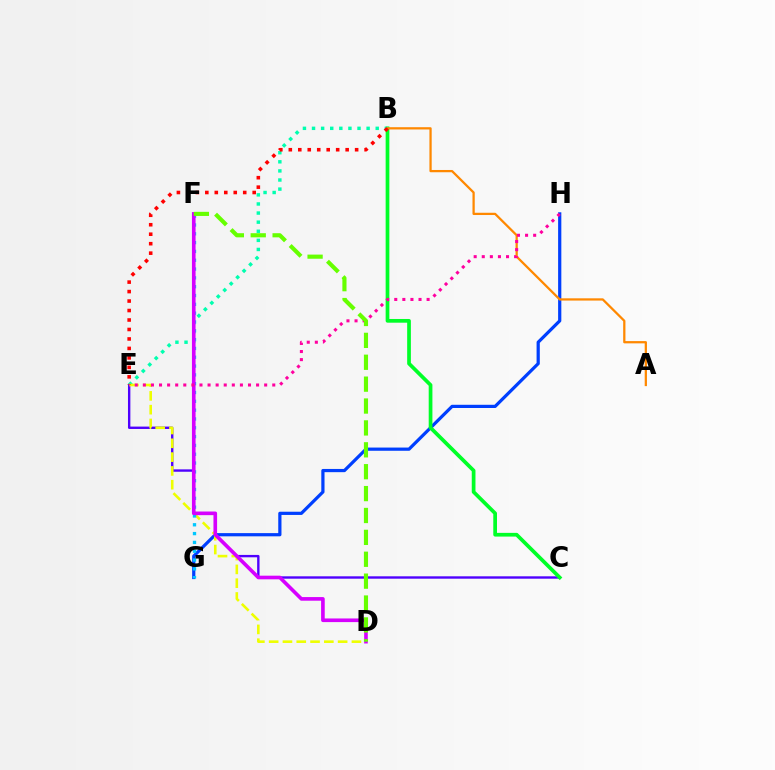{('G', 'H'): [{'color': '#003fff', 'line_style': 'solid', 'thickness': 2.31}], ('C', 'E'): [{'color': '#4f00ff', 'line_style': 'solid', 'thickness': 1.71}], ('B', 'C'): [{'color': '#00ff27', 'line_style': 'solid', 'thickness': 2.67}], ('B', 'E'): [{'color': '#00ffaf', 'line_style': 'dotted', 'thickness': 2.47}, {'color': '#ff0000', 'line_style': 'dotted', 'thickness': 2.57}], ('D', 'E'): [{'color': '#eeff00', 'line_style': 'dashed', 'thickness': 1.87}], ('F', 'G'): [{'color': '#00c7ff', 'line_style': 'dotted', 'thickness': 2.4}], ('D', 'F'): [{'color': '#d600ff', 'line_style': 'solid', 'thickness': 2.62}, {'color': '#66ff00', 'line_style': 'dashed', 'thickness': 2.97}], ('A', 'B'): [{'color': '#ff8800', 'line_style': 'solid', 'thickness': 1.63}], ('E', 'H'): [{'color': '#ff00a0', 'line_style': 'dotted', 'thickness': 2.2}]}